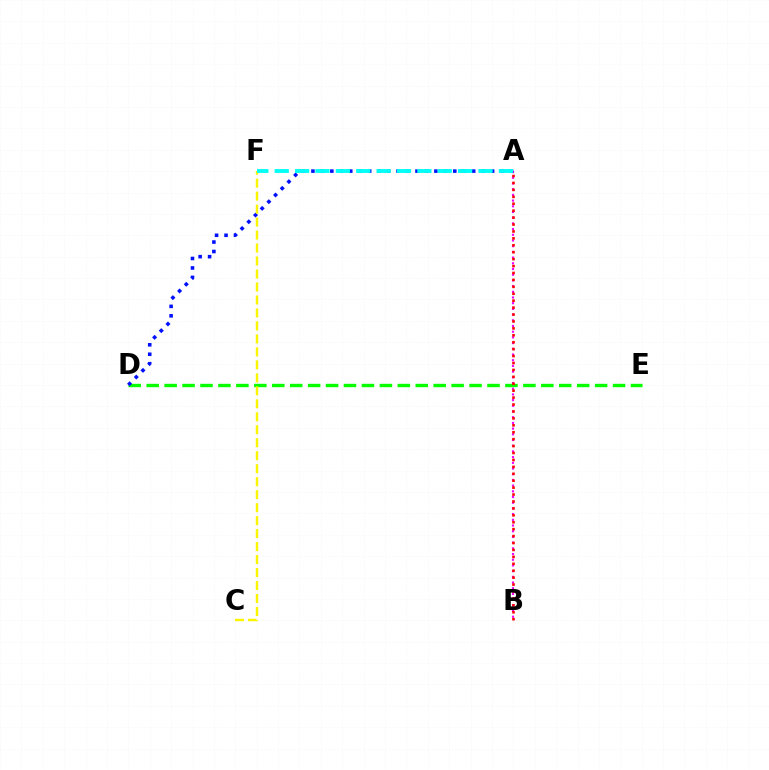{('A', 'B'): [{'color': '#ee00ff', 'line_style': 'dotted', 'thickness': 1.55}, {'color': '#ff0000', 'line_style': 'dotted', 'thickness': 1.88}], ('D', 'E'): [{'color': '#08ff00', 'line_style': 'dashed', 'thickness': 2.44}], ('A', 'D'): [{'color': '#0010ff', 'line_style': 'dotted', 'thickness': 2.57}], ('C', 'F'): [{'color': '#fcf500', 'line_style': 'dashed', 'thickness': 1.76}], ('A', 'F'): [{'color': '#00fff6', 'line_style': 'dashed', 'thickness': 2.77}]}